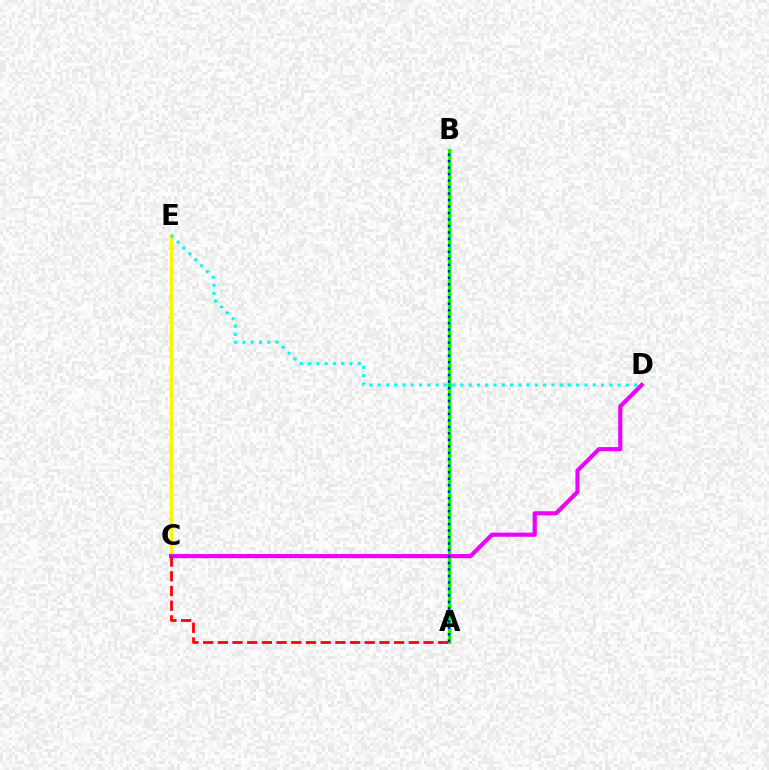{('C', 'E'): [{'color': '#fcf500', 'line_style': 'solid', 'thickness': 2.43}], ('A', 'B'): [{'color': '#08ff00', 'line_style': 'solid', 'thickness': 2.3}, {'color': '#0010ff', 'line_style': 'dotted', 'thickness': 1.76}], ('C', 'D'): [{'color': '#ee00ff', 'line_style': 'solid', 'thickness': 3.0}], ('D', 'E'): [{'color': '#00fff6', 'line_style': 'dotted', 'thickness': 2.25}], ('A', 'C'): [{'color': '#ff0000', 'line_style': 'dashed', 'thickness': 2.0}]}